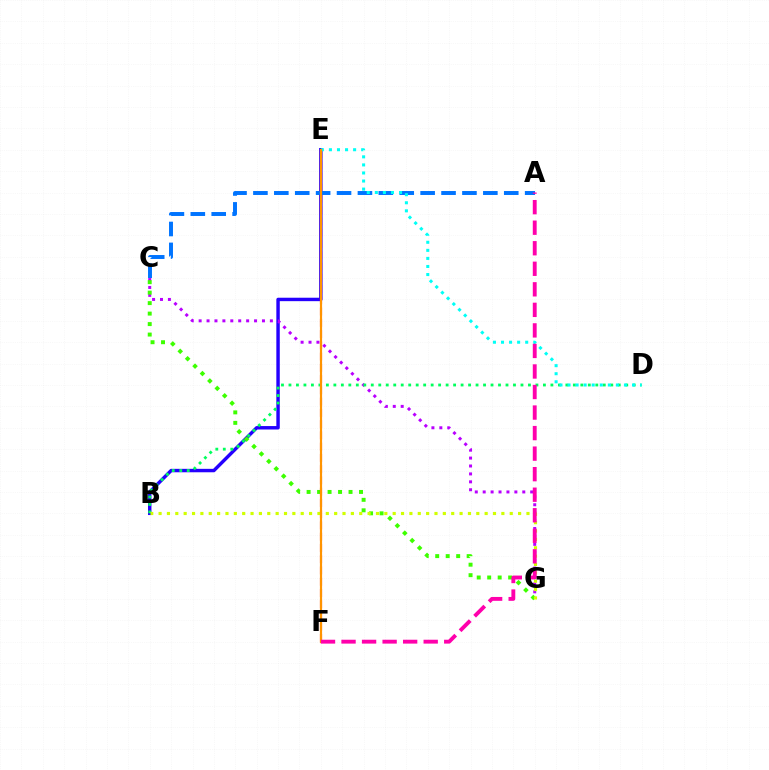{('B', 'E'): [{'color': '#2500ff', 'line_style': 'solid', 'thickness': 2.47}], ('C', 'G'): [{'color': '#b900ff', 'line_style': 'dotted', 'thickness': 2.15}, {'color': '#3dff00', 'line_style': 'dotted', 'thickness': 2.85}], ('B', 'D'): [{'color': '#00ff5c', 'line_style': 'dotted', 'thickness': 2.03}], ('A', 'C'): [{'color': '#0074ff', 'line_style': 'dashed', 'thickness': 2.84}], ('D', 'E'): [{'color': '#00fff6', 'line_style': 'dotted', 'thickness': 2.19}], ('E', 'F'): [{'color': '#ff0000', 'line_style': 'dashed', 'thickness': 1.53}, {'color': '#ff9400', 'line_style': 'solid', 'thickness': 1.56}], ('B', 'G'): [{'color': '#d1ff00', 'line_style': 'dotted', 'thickness': 2.27}], ('A', 'F'): [{'color': '#ff00ac', 'line_style': 'dashed', 'thickness': 2.79}]}